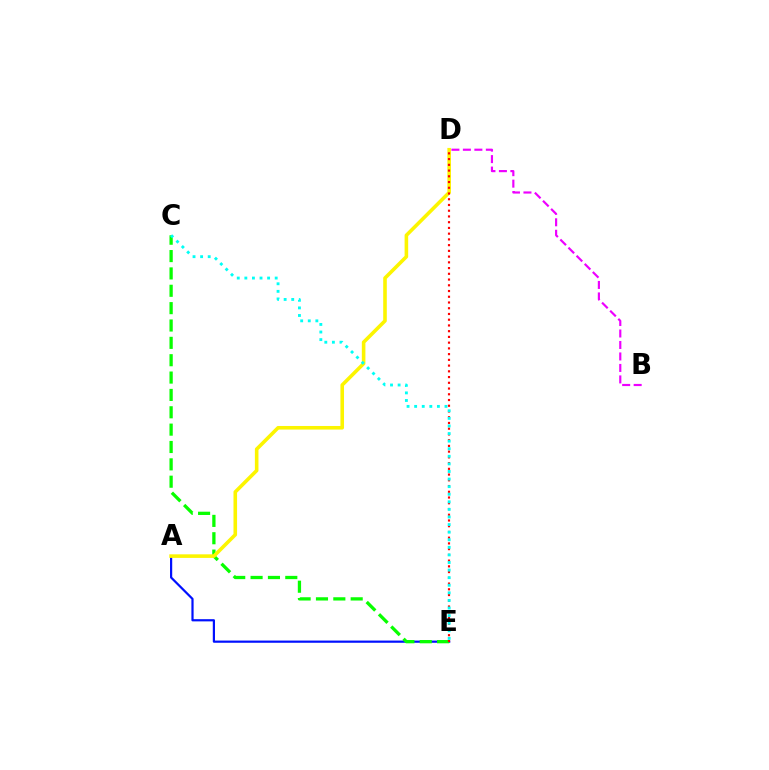{('A', 'E'): [{'color': '#0010ff', 'line_style': 'solid', 'thickness': 1.59}], ('C', 'E'): [{'color': '#08ff00', 'line_style': 'dashed', 'thickness': 2.36}, {'color': '#00fff6', 'line_style': 'dotted', 'thickness': 2.06}], ('A', 'D'): [{'color': '#fcf500', 'line_style': 'solid', 'thickness': 2.58}], ('D', 'E'): [{'color': '#ff0000', 'line_style': 'dotted', 'thickness': 1.56}], ('B', 'D'): [{'color': '#ee00ff', 'line_style': 'dashed', 'thickness': 1.56}]}